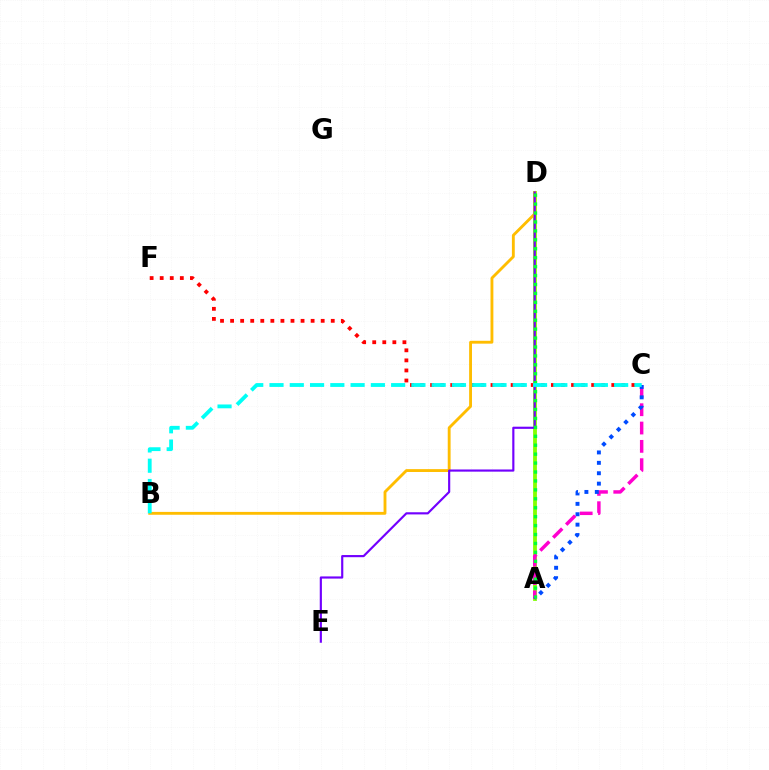{('A', 'D'): [{'color': '#84ff00', 'line_style': 'solid', 'thickness': 2.73}, {'color': '#00ff39', 'line_style': 'dotted', 'thickness': 2.43}], ('C', 'F'): [{'color': '#ff0000', 'line_style': 'dotted', 'thickness': 2.73}], ('B', 'D'): [{'color': '#ffbd00', 'line_style': 'solid', 'thickness': 2.06}], ('D', 'E'): [{'color': '#7200ff', 'line_style': 'solid', 'thickness': 1.56}], ('A', 'C'): [{'color': '#ff00cf', 'line_style': 'dashed', 'thickness': 2.49}, {'color': '#004bff', 'line_style': 'dotted', 'thickness': 2.83}], ('B', 'C'): [{'color': '#00fff6', 'line_style': 'dashed', 'thickness': 2.75}]}